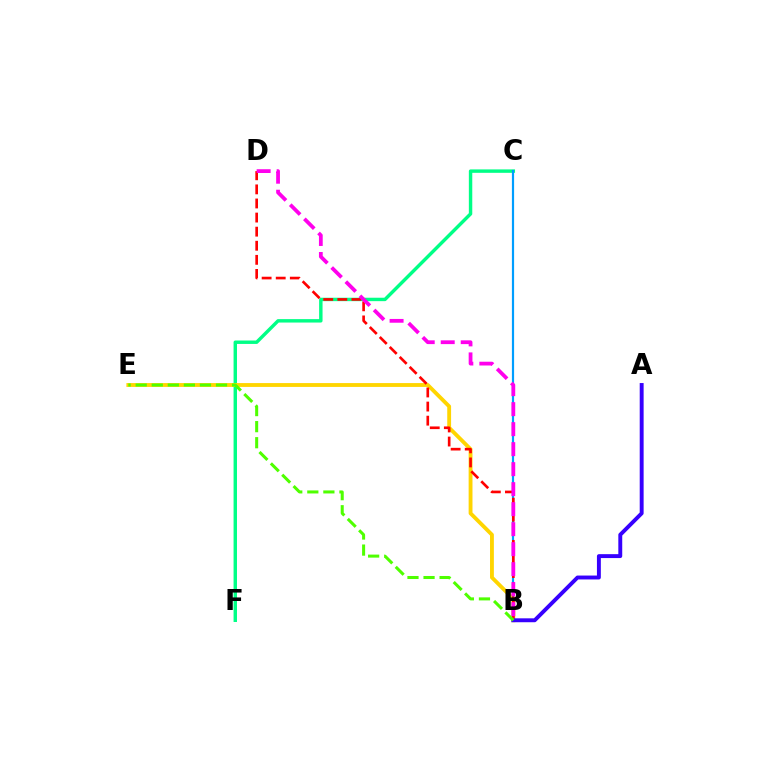{('C', 'F'): [{'color': '#00ff86', 'line_style': 'solid', 'thickness': 2.47}], ('B', 'E'): [{'color': '#ffd500', 'line_style': 'solid', 'thickness': 2.77}, {'color': '#4fff00', 'line_style': 'dashed', 'thickness': 2.18}], ('B', 'C'): [{'color': '#009eff', 'line_style': 'solid', 'thickness': 1.57}], ('B', 'D'): [{'color': '#ff0000', 'line_style': 'dashed', 'thickness': 1.91}, {'color': '#ff00ed', 'line_style': 'dashed', 'thickness': 2.72}], ('A', 'B'): [{'color': '#3700ff', 'line_style': 'solid', 'thickness': 2.81}]}